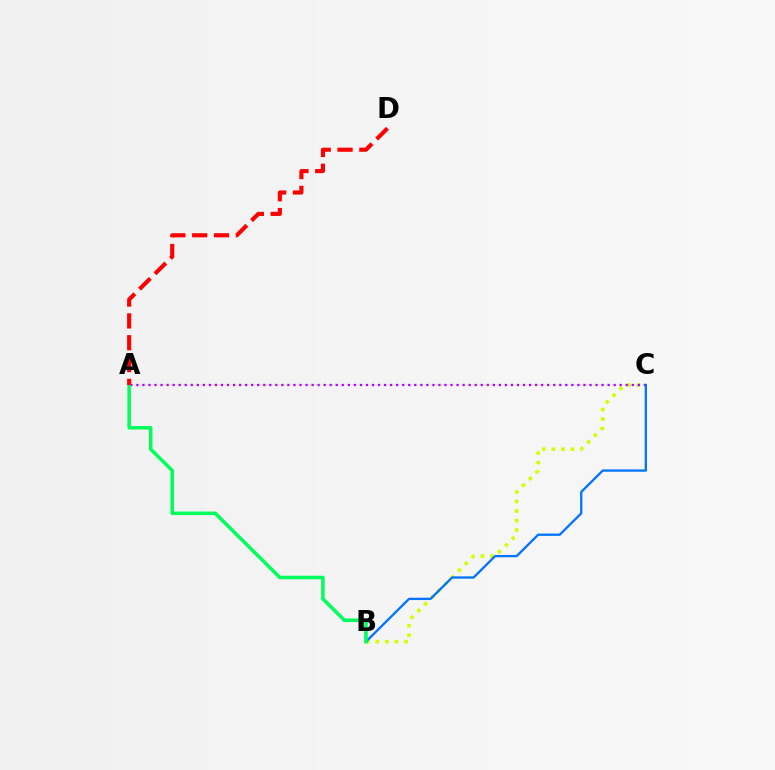{('B', 'C'): [{'color': '#d1ff00', 'line_style': 'dotted', 'thickness': 2.6}, {'color': '#0074ff', 'line_style': 'solid', 'thickness': 1.66}], ('A', 'C'): [{'color': '#b900ff', 'line_style': 'dotted', 'thickness': 1.64}], ('A', 'B'): [{'color': '#00ff5c', 'line_style': 'solid', 'thickness': 2.53}], ('A', 'D'): [{'color': '#ff0000', 'line_style': 'dashed', 'thickness': 2.97}]}